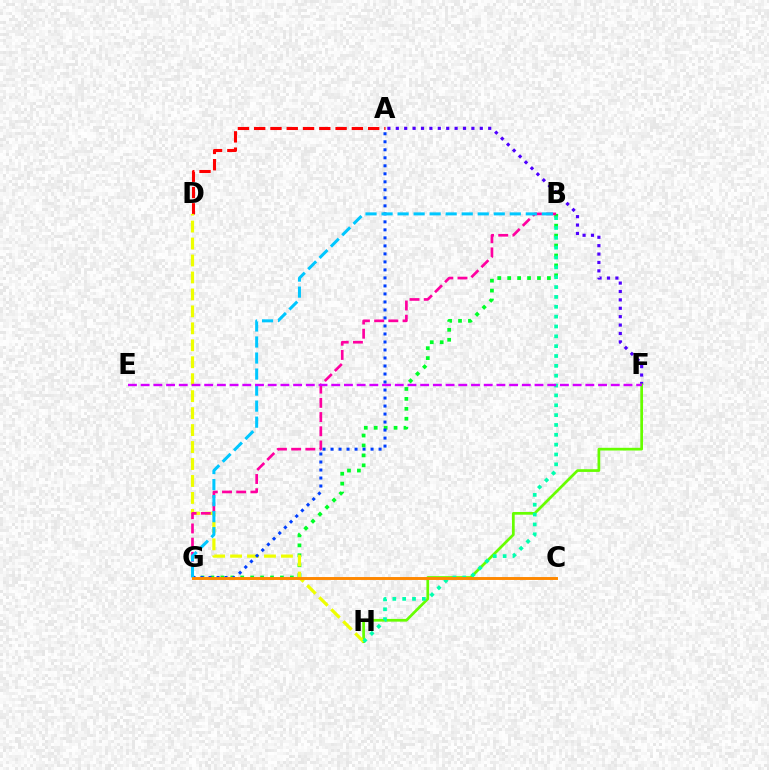{('A', 'D'): [{'color': '#ff0000', 'line_style': 'dashed', 'thickness': 2.21}], ('B', 'G'): [{'color': '#00ff27', 'line_style': 'dotted', 'thickness': 2.7}, {'color': '#ff00a0', 'line_style': 'dashed', 'thickness': 1.93}, {'color': '#00c7ff', 'line_style': 'dashed', 'thickness': 2.18}], ('A', 'F'): [{'color': '#4f00ff', 'line_style': 'dotted', 'thickness': 2.28}], ('F', 'H'): [{'color': '#66ff00', 'line_style': 'solid', 'thickness': 1.96}], ('D', 'H'): [{'color': '#eeff00', 'line_style': 'dashed', 'thickness': 2.3}], ('A', 'G'): [{'color': '#003fff', 'line_style': 'dotted', 'thickness': 2.18}], ('B', 'H'): [{'color': '#00ffaf', 'line_style': 'dotted', 'thickness': 2.68}], ('C', 'G'): [{'color': '#ff8800', 'line_style': 'solid', 'thickness': 2.11}], ('E', 'F'): [{'color': '#d600ff', 'line_style': 'dashed', 'thickness': 1.73}]}